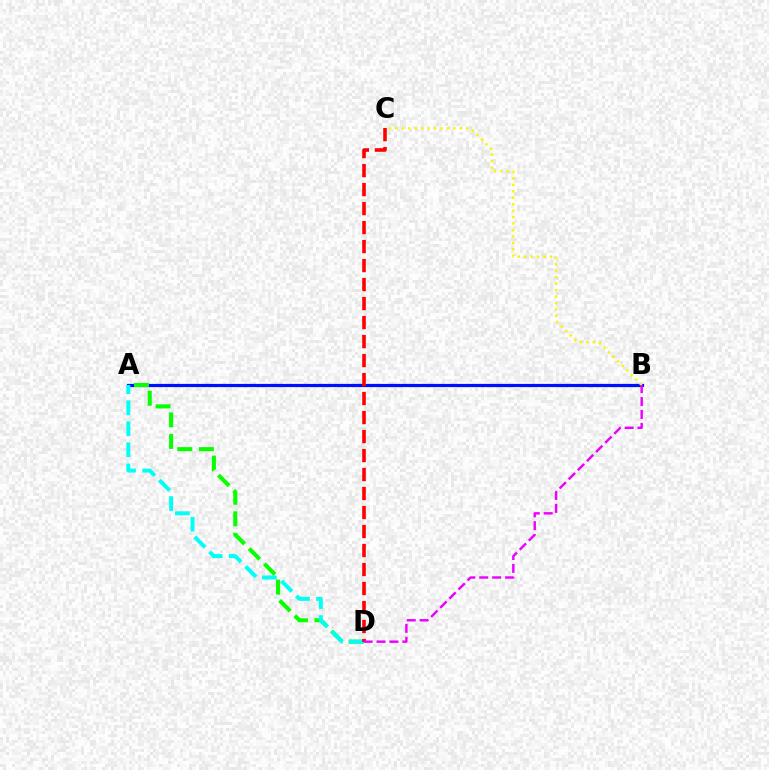{('A', 'B'): [{'color': '#0010ff', 'line_style': 'solid', 'thickness': 2.31}], ('A', 'D'): [{'color': '#08ff00', 'line_style': 'dashed', 'thickness': 2.92}, {'color': '#00fff6', 'line_style': 'dashed', 'thickness': 2.85}], ('B', 'C'): [{'color': '#fcf500', 'line_style': 'dotted', 'thickness': 1.75}], ('C', 'D'): [{'color': '#ff0000', 'line_style': 'dashed', 'thickness': 2.58}], ('B', 'D'): [{'color': '#ee00ff', 'line_style': 'dashed', 'thickness': 1.75}]}